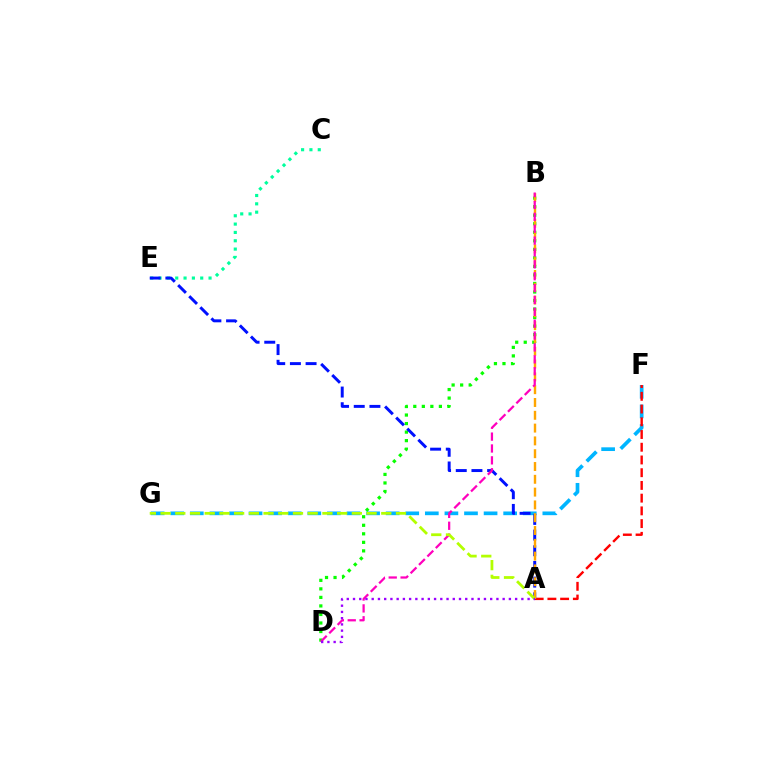{('C', 'E'): [{'color': '#00ff9d', 'line_style': 'dotted', 'thickness': 2.26}], ('F', 'G'): [{'color': '#00b5ff', 'line_style': 'dashed', 'thickness': 2.66}], ('A', 'F'): [{'color': '#ff0000', 'line_style': 'dashed', 'thickness': 1.73}], ('B', 'D'): [{'color': '#08ff00', 'line_style': 'dotted', 'thickness': 2.32}, {'color': '#ff00bd', 'line_style': 'dashed', 'thickness': 1.61}], ('A', 'E'): [{'color': '#0010ff', 'line_style': 'dashed', 'thickness': 2.13}], ('A', 'B'): [{'color': '#ffa500', 'line_style': 'dashed', 'thickness': 1.74}], ('A', 'G'): [{'color': '#b3ff00', 'line_style': 'dashed', 'thickness': 2.0}], ('A', 'D'): [{'color': '#9b00ff', 'line_style': 'dotted', 'thickness': 1.69}]}